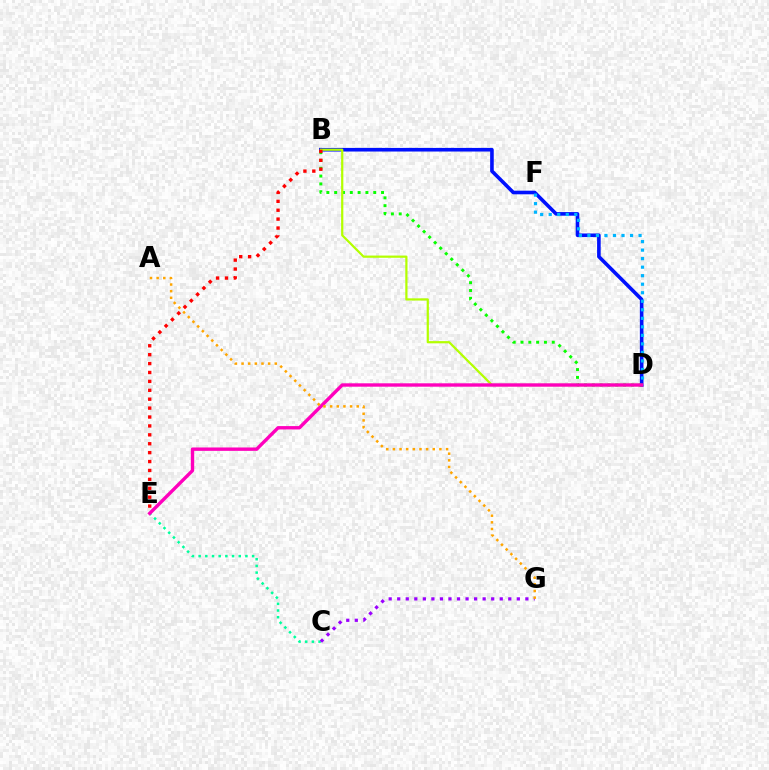{('B', 'D'): [{'color': '#0010ff', 'line_style': 'solid', 'thickness': 2.6}, {'color': '#08ff00', 'line_style': 'dotted', 'thickness': 2.12}, {'color': '#b3ff00', 'line_style': 'solid', 'thickness': 1.6}], ('D', 'F'): [{'color': '#00b5ff', 'line_style': 'dotted', 'thickness': 2.32}], ('C', 'E'): [{'color': '#00ff9d', 'line_style': 'dotted', 'thickness': 1.82}], ('C', 'G'): [{'color': '#9b00ff', 'line_style': 'dotted', 'thickness': 2.32}], ('D', 'E'): [{'color': '#ff00bd', 'line_style': 'solid', 'thickness': 2.44}], ('B', 'E'): [{'color': '#ff0000', 'line_style': 'dotted', 'thickness': 2.42}], ('A', 'G'): [{'color': '#ffa500', 'line_style': 'dotted', 'thickness': 1.81}]}